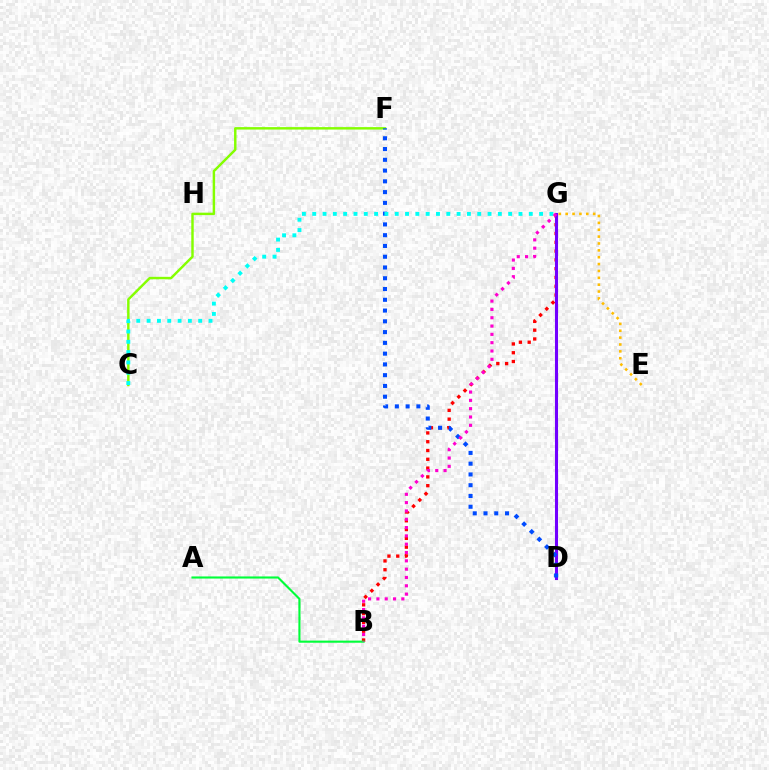{('B', 'G'): [{'color': '#ff0000', 'line_style': 'dotted', 'thickness': 2.39}, {'color': '#ff00cf', 'line_style': 'dotted', 'thickness': 2.26}], ('C', 'F'): [{'color': '#84ff00', 'line_style': 'solid', 'thickness': 1.76}], ('A', 'B'): [{'color': '#00ff39', 'line_style': 'solid', 'thickness': 1.53}], ('E', 'G'): [{'color': '#ffbd00', 'line_style': 'dotted', 'thickness': 1.87}], ('D', 'G'): [{'color': '#7200ff', 'line_style': 'solid', 'thickness': 2.21}], ('D', 'F'): [{'color': '#004bff', 'line_style': 'dotted', 'thickness': 2.93}], ('C', 'G'): [{'color': '#00fff6', 'line_style': 'dotted', 'thickness': 2.8}]}